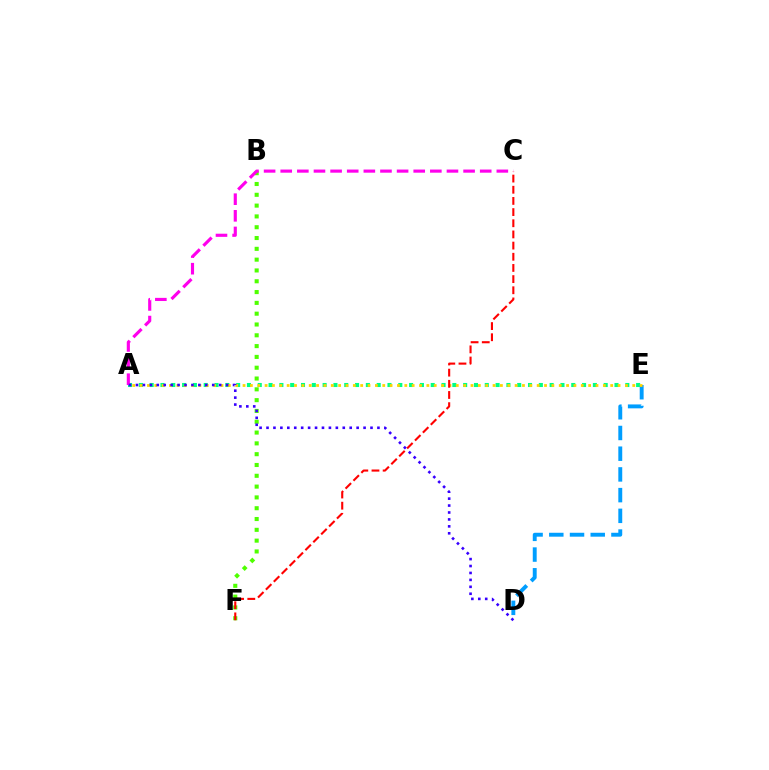{('A', 'E'): [{'color': '#00ff86', 'line_style': 'dotted', 'thickness': 2.94}, {'color': '#ffd500', 'line_style': 'dotted', 'thickness': 2.0}], ('B', 'F'): [{'color': '#4fff00', 'line_style': 'dotted', 'thickness': 2.94}], ('D', 'E'): [{'color': '#009eff', 'line_style': 'dashed', 'thickness': 2.81}], ('A', 'C'): [{'color': '#ff00ed', 'line_style': 'dashed', 'thickness': 2.26}], ('A', 'D'): [{'color': '#3700ff', 'line_style': 'dotted', 'thickness': 1.88}], ('C', 'F'): [{'color': '#ff0000', 'line_style': 'dashed', 'thickness': 1.52}]}